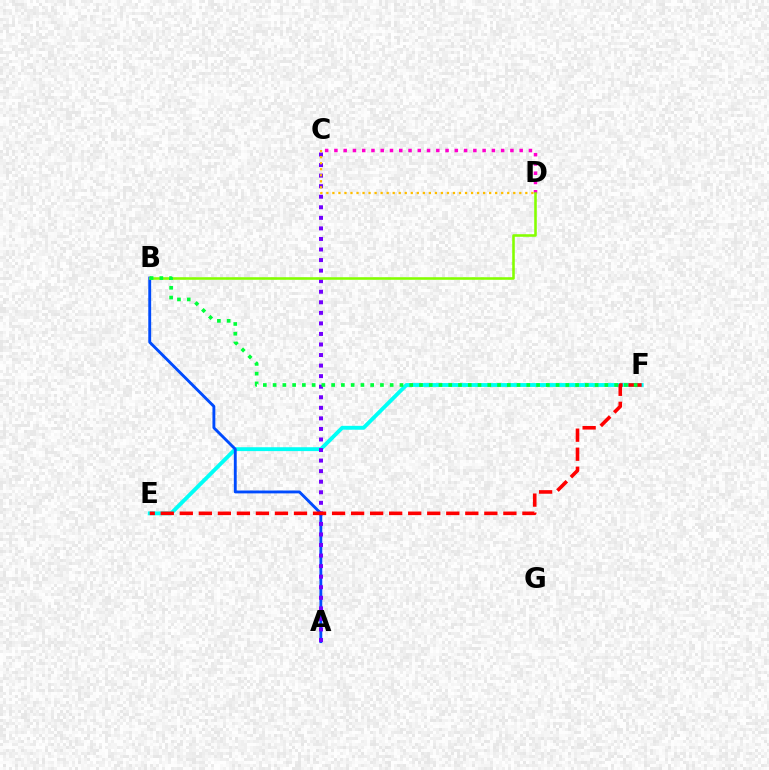{('E', 'F'): [{'color': '#00fff6', 'line_style': 'solid', 'thickness': 2.79}, {'color': '#ff0000', 'line_style': 'dashed', 'thickness': 2.59}], ('A', 'B'): [{'color': '#004bff', 'line_style': 'solid', 'thickness': 2.07}], ('A', 'C'): [{'color': '#7200ff', 'line_style': 'dotted', 'thickness': 2.87}], ('C', 'D'): [{'color': '#ff00cf', 'line_style': 'dotted', 'thickness': 2.52}, {'color': '#ffbd00', 'line_style': 'dotted', 'thickness': 1.64}], ('B', 'D'): [{'color': '#84ff00', 'line_style': 'solid', 'thickness': 1.85}], ('B', 'F'): [{'color': '#00ff39', 'line_style': 'dotted', 'thickness': 2.65}]}